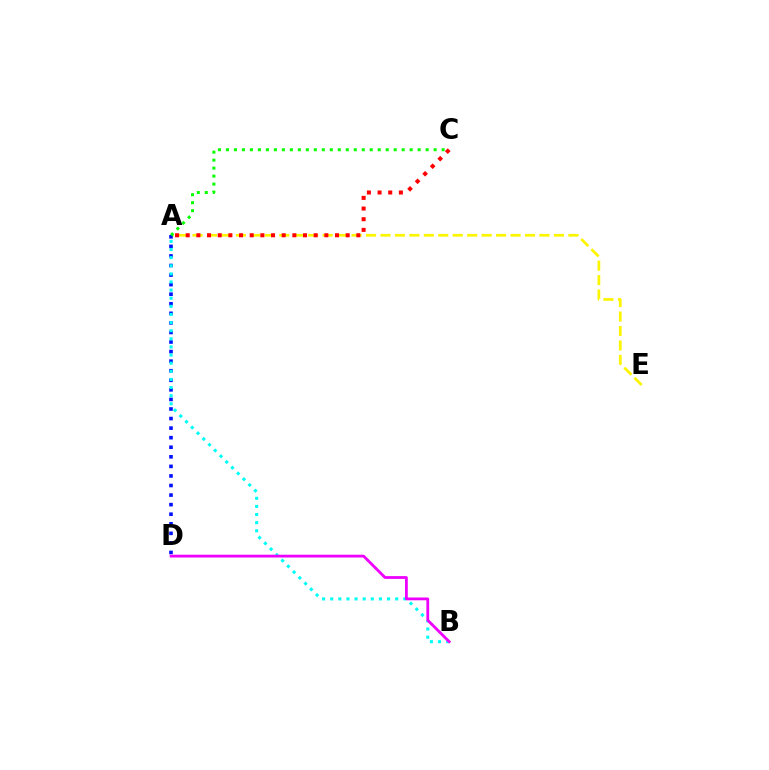{('A', 'E'): [{'color': '#fcf500', 'line_style': 'dashed', 'thickness': 1.96}], ('A', 'D'): [{'color': '#0010ff', 'line_style': 'dotted', 'thickness': 2.6}], ('A', 'B'): [{'color': '#00fff6', 'line_style': 'dotted', 'thickness': 2.21}], ('B', 'D'): [{'color': '#ee00ff', 'line_style': 'solid', 'thickness': 2.01}], ('A', 'C'): [{'color': '#ff0000', 'line_style': 'dotted', 'thickness': 2.9}, {'color': '#08ff00', 'line_style': 'dotted', 'thickness': 2.17}]}